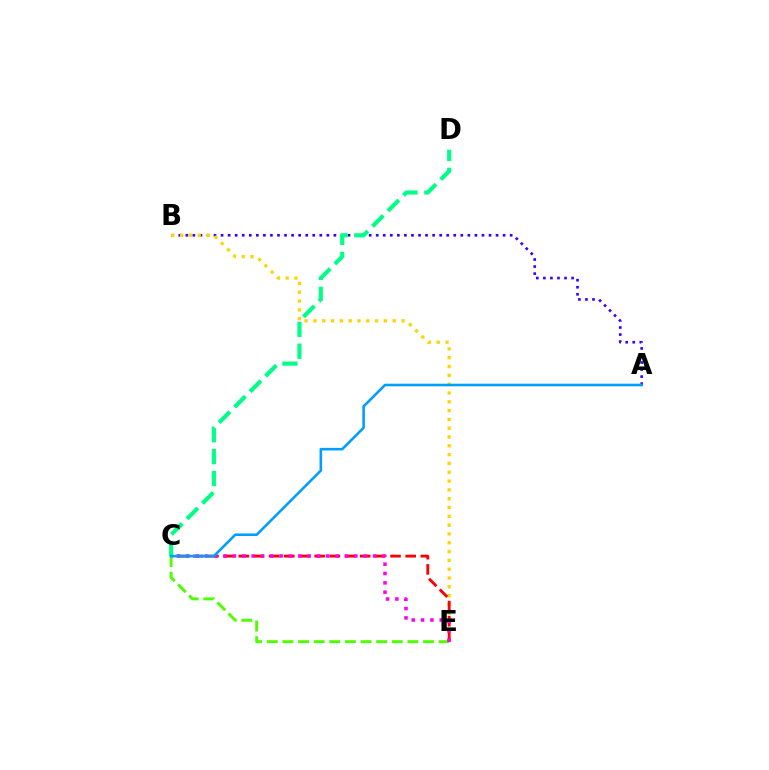{('A', 'B'): [{'color': '#3700ff', 'line_style': 'dotted', 'thickness': 1.92}], ('B', 'E'): [{'color': '#ffd500', 'line_style': 'dotted', 'thickness': 2.39}], ('C', 'E'): [{'color': '#ff0000', 'line_style': 'dashed', 'thickness': 2.06}, {'color': '#4fff00', 'line_style': 'dashed', 'thickness': 2.12}, {'color': '#ff00ed', 'line_style': 'dotted', 'thickness': 2.54}], ('C', 'D'): [{'color': '#00ff86', 'line_style': 'dashed', 'thickness': 2.98}], ('A', 'C'): [{'color': '#009eff', 'line_style': 'solid', 'thickness': 1.87}]}